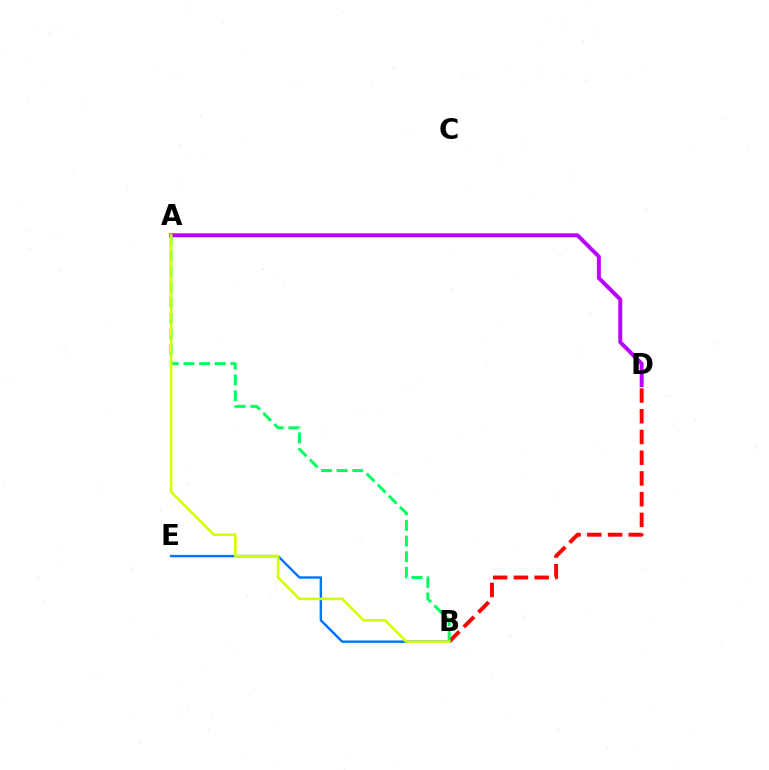{('B', 'D'): [{'color': '#ff0000', 'line_style': 'dashed', 'thickness': 2.82}], ('B', 'E'): [{'color': '#0074ff', 'line_style': 'solid', 'thickness': 1.72}], ('A', 'D'): [{'color': '#b900ff', 'line_style': 'solid', 'thickness': 2.83}], ('A', 'B'): [{'color': '#00ff5c', 'line_style': 'dashed', 'thickness': 2.13}, {'color': '#d1ff00', 'line_style': 'solid', 'thickness': 1.87}]}